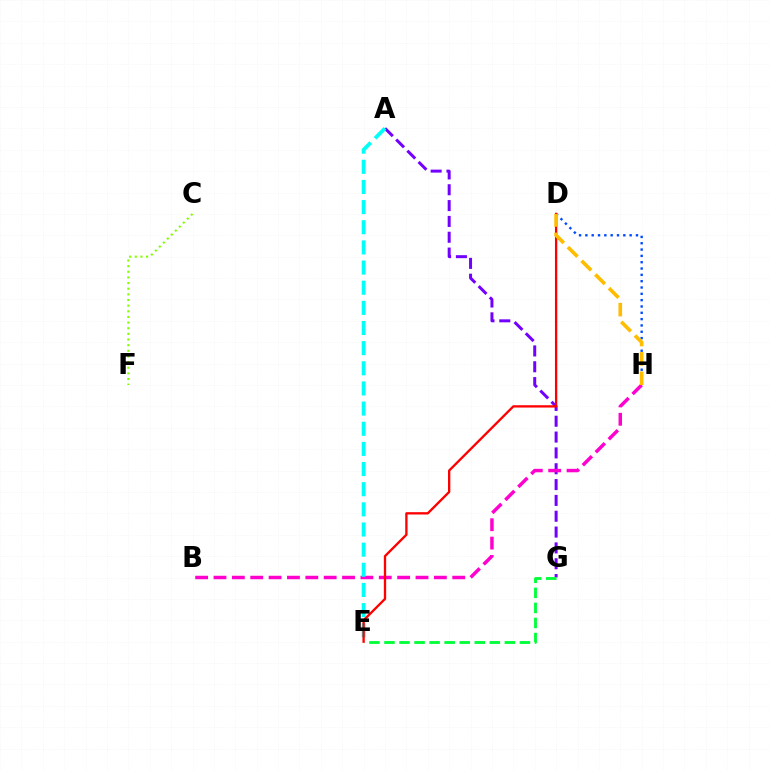{('A', 'G'): [{'color': '#7200ff', 'line_style': 'dashed', 'thickness': 2.15}], ('D', 'H'): [{'color': '#004bff', 'line_style': 'dotted', 'thickness': 1.72}, {'color': '#ffbd00', 'line_style': 'dashed', 'thickness': 2.63}], ('B', 'H'): [{'color': '#ff00cf', 'line_style': 'dashed', 'thickness': 2.49}], ('A', 'E'): [{'color': '#00fff6', 'line_style': 'dashed', 'thickness': 2.74}], ('C', 'F'): [{'color': '#84ff00', 'line_style': 'dotted', 'thickness': 1.53}], ('E', 'G'): [{'color': '#00ff39', 'line_style': 'dashed', 'thickness': 2.04}], ('D', 'E'): [{'color': '#ff0000', 'line_style': 'solid', 'thickness': 1.67}]}